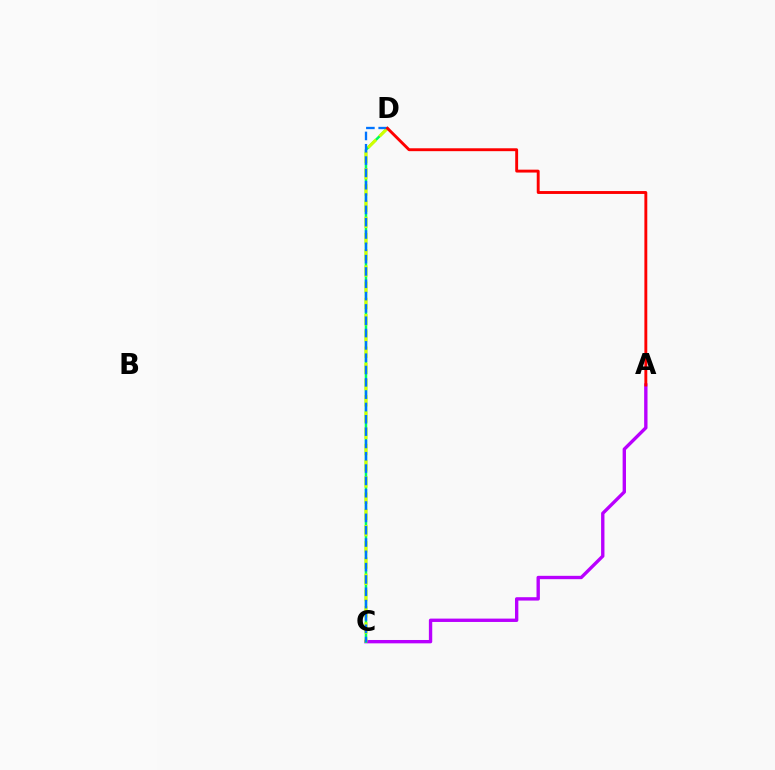{('A', 'C'): [{'color': '#b900ff', 'line_style': 'solid', 'thickness': 2.42}], ('C', 'D'): [{'color': '#00ff5c', 'line_style': 'solid', 'thickness': 1.81}, {'color': '#d1ff00', 'line_style': 'dashed', 'thickness': 2.2}, {'color': '#0074ff', 'line_style': 'dashed', 'thickness': 1.67}], ('A', 'D'): [{'color': '#ff0000', 'line_style': 'solid', 'thickness': 2.08}]}